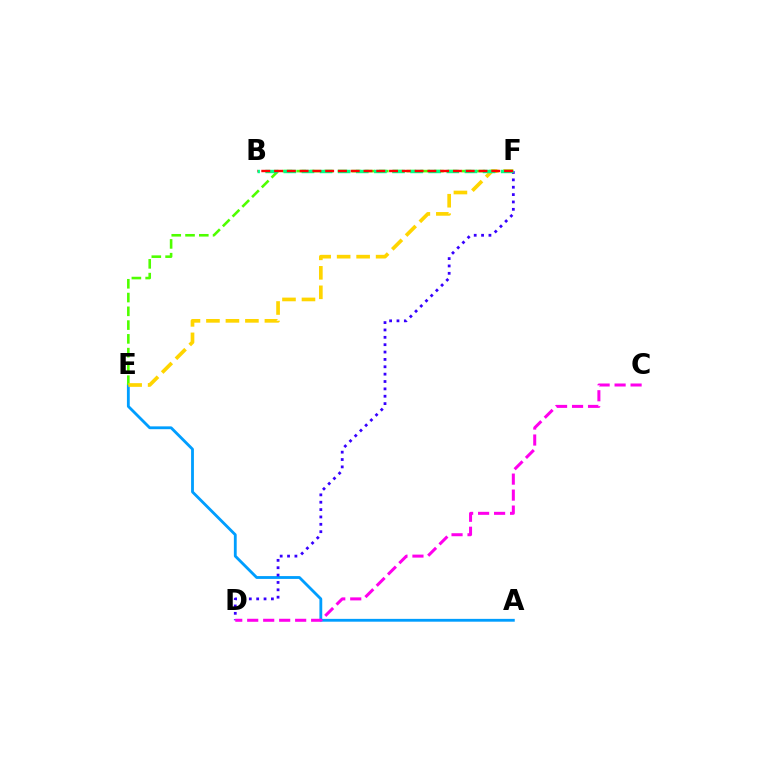{('A', 'E'): [{'color': '#009eff', 'line_style': 'solid', 'thickness': 2.03}], ('D', 'F'): [{'color': '#3700ff', 'line_style': 'dotted', 'thickness': 2.0}], ('C', 'D'): [{'color': '#ff00ed', 'line_style': 'dashed', 'thickness': 2.17}], ('E', 'F'): [{'color': '#4fff00', 'line_style': 'dashed', 'thickness': 1.87}, {'color': '#ffd500', 'line_style': 'dashed', 'thickness': 2.65}], ('B', 'F'): [{'color': '#00ff86', 'line_style': 'dashed', 'thickness': 2.46}, {'color': '#ff0000', 'line_style': 'dashed', 'thickness': 1.74}]}